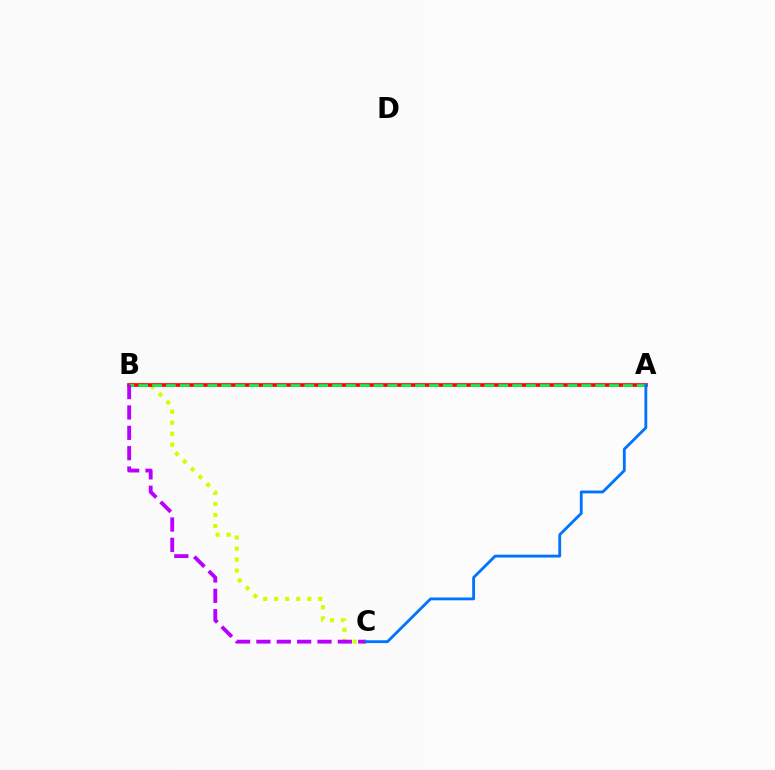{('B', 'C'): [{'color': '#d1ff00', 'line_style': 'dotted', 'thickness': 2.99}, {'color': '#b900ff', 'line_style': 'dashed', 'thickness': 2.77}], ('A', 'B'): [{'color': '#ff0000', 'line_style': 'solid', 'thickness': 2.64}, {'color': '#00ff5c', 'line_style': 'dashed', 'thickness': 1.88}], ('A', 'C'): [{'color': '#0074ff', 'line_style': 'solid', 'thickness': 2.04}]}